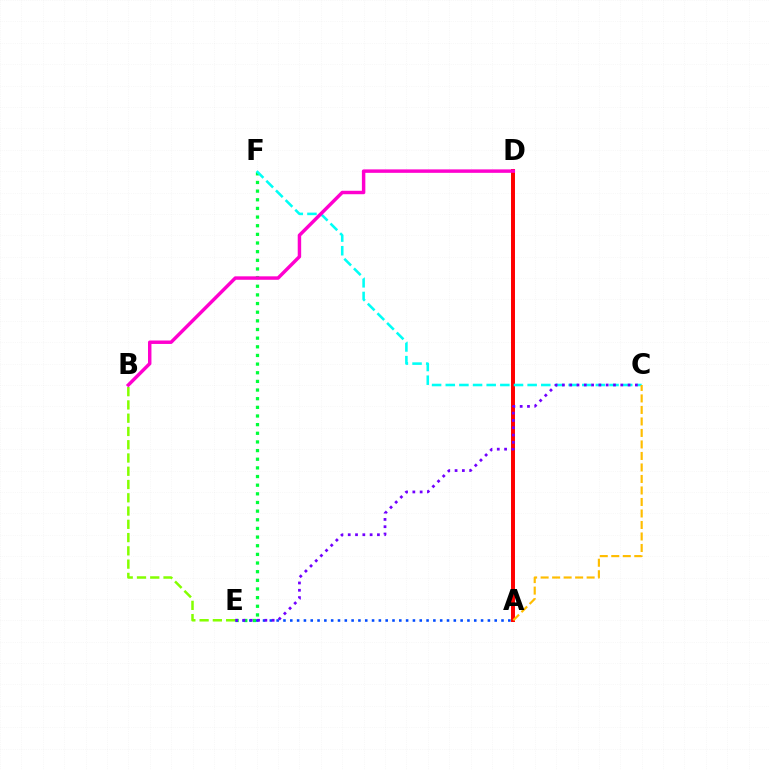{('E', 'F'): [{'color': '#00ff39', 'line_style': 'dotted', 'thickness': 2.35}], ('B', 'E'): [{'color': '#84ff00', 'line_style': 'dashed', 'thickness': 1.8}], ('A', 'D'): [{'color': '#ff0000', 'line_style': 'solid', 'thickness': 2.85}], ('C', 'F'): [{'color': '#00fff6', 'line_style': 'dashed', 'thickness': 1.85}], ('A', 'E'): [{'color': '#004bff', 'line_style': 'dotted', 'thickness': 1.85}], ('C', 'E'): [{'color': '#7200ff', 'line_style': 'dotted', 'thickness': 1.98}], ('A', 'C'): [{'color': '#ffbd00', 'line_style': 'dashed', 'thickness': 1.56}], ('B', 'D'): [{'color': '#ff00cf', 'line_style': 'solid', 'thickness': 2.48}]}